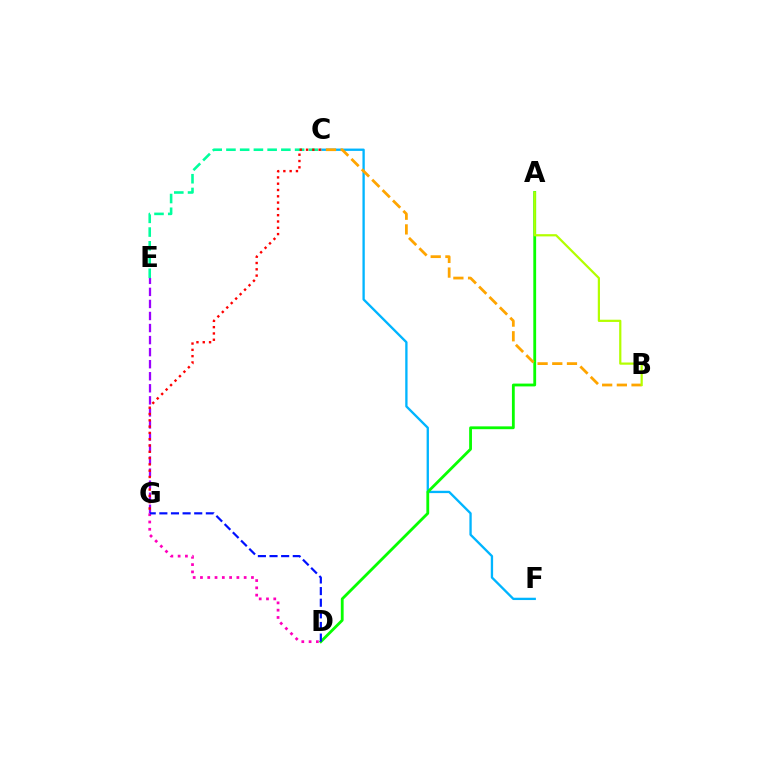{('C', 'F'): [{'color': '#00b5ff', 'line_style': 'solid', 'thickness': 1.67}], ('A', 'D'): [{'color': '#08ff00', 'line_style': 'solid', 'thickness': 2.03}], ('B', 'C'): [{'color': '#ffa500', 'line_style': 'dashed', 'thickness': 2.0}], ('E', 'G'): [{'color': '#9b00ff', 'line_style': 'dashed', 'thickness': 1.64}], ('D', 'G'): [{'color': '#ff00bd', 'line_style': 'dotted', 'thickness': 1.98}, {'color': '#0010ff', 'line_style': 'dashed', 'thickness': 1.58}], ('A', 'B'): [{'color': '#b3ff00', 'line_style': 'solid', 'thickness': 1.6}], ('C', 'E'): [{'color': '#00ff9d', 'line_style': 'dashed', 'thickness': 1.87}], ('C', 'G'): [{'color': '#ff0000', 'line_style': 'dotted', 'thickness': 1.71}]}